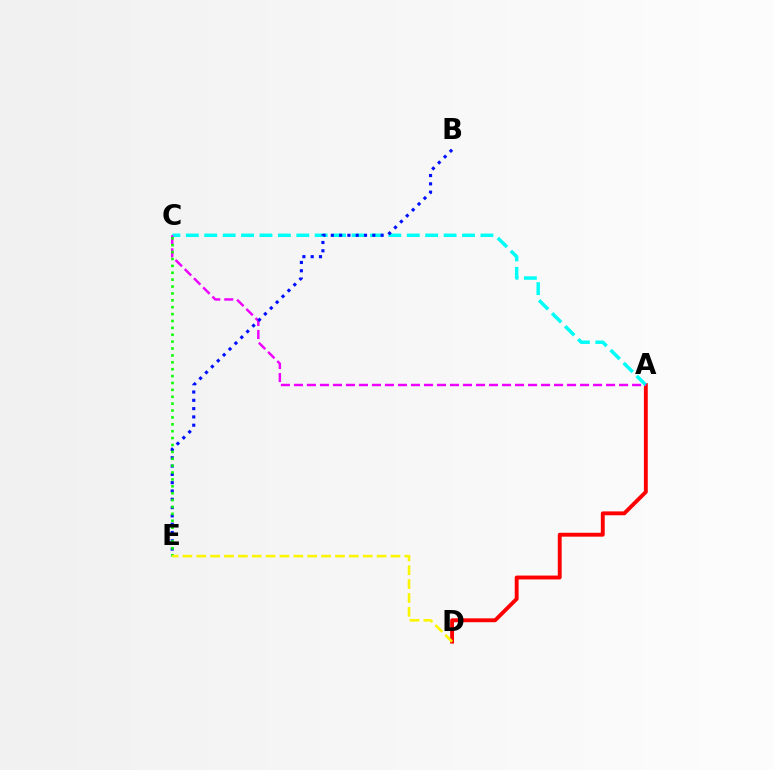{('A', 'D'): [{'color': '#ff0000', 'line_style': 'solid', 'thickness': 2.79}], ('A', 'C'): [{'color': '#00fff6', 'line_style': 'dashed', 'thickness': 2.5}, {'color': '#ee00ff', 'line_style': 'dashed', 'thickness': 1.77}], ('B', 'E'): [{'color': '#0010ff', 'line_style': 'dotted', 'thickness': 2.26}], ('C', 'E'): [{'color': '#08ff00', 'line_style': 'dotted', 'thickness': 1.87}], ('D', 'E'): [{'color': '#fcf500', 'line_style': 'dashed', 'thickness': 1.88}]}